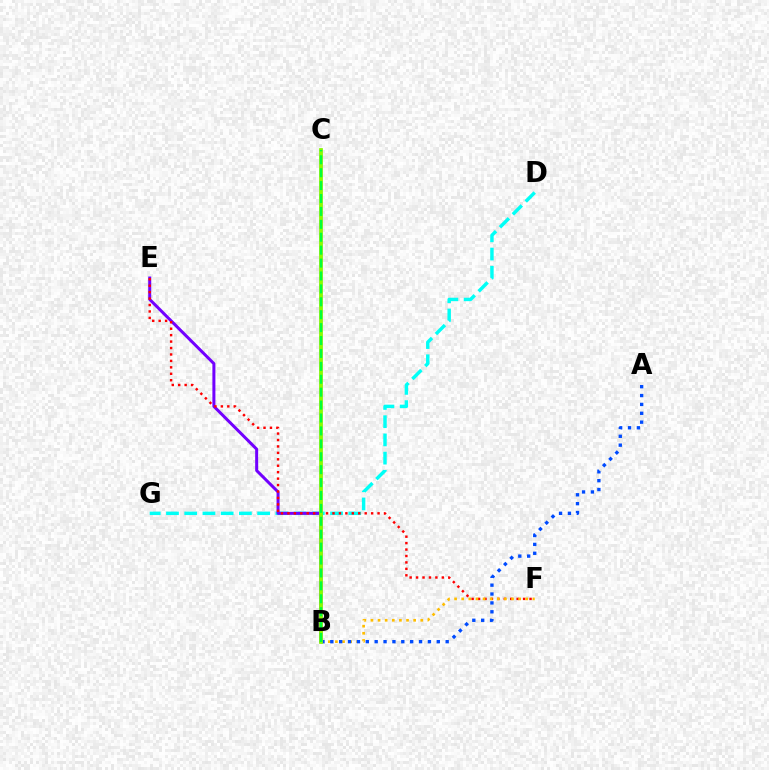{('D', 'G'): [{'color': '#00fff6', 'line_style': 'dashed', 'thickness': 2.48}], ('B', 'E'): [{'color': '#7200ff', 'line_style': 'solid', 'thickness': 2.17}], ('E', 'F'): [{'color': '#ff0000', 'line_style': 'dotted', 'thickness': 1.75}], ('B', 'F'): [{'color': '#ffbd00', 'line_style': 'dotted', 'thickness': 1.93}], ('B', 'C'): [{'color': '#ff00cf', 'line_style': 'solid', 'thickness': 1.78}, {'color': '#84ff00', 'line_style': 'solid', 'thickness': 2.68}, {'color': '#00ff39', 'line_style': 'dashed', 'thickness': 1.75}], ('A', 'B'): [{'color': '#004bff', 'line_style': 'dotted', 'thickness': 2.41}]}